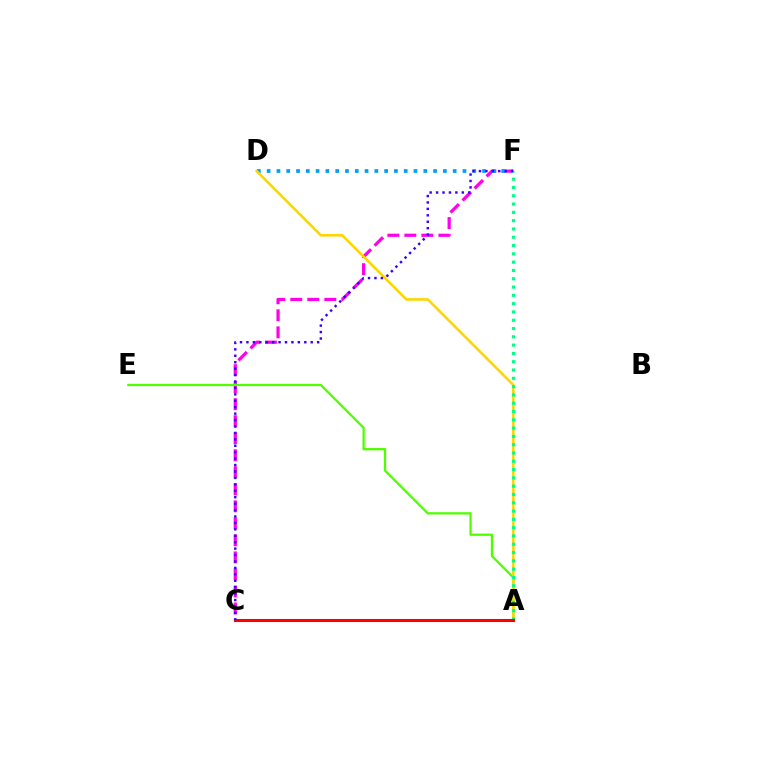{('C', 'F'): [{'color': '#ff00ed', 'line_style': 'dashed', 'thickness': 2.31}, {'color': '#3700ff', 'line_style': 'dotted', 'thickness': 1.75}], ('D', 'F'): [{'color': '#009eff', 'line_style': 'dotted', 'thickness': 2.66}], ('A', 'E'): [{'color': '#4fff00', 'line_style': 'solid', 'thickness': 1.64}], ('A', 'D'): [{'color': '#ffd500', 'line_style': 'solid', 'thickness': 1.85}], ('A', 'F'): [{'color': '#00ff86', 'line_style': 'dotted', 'thickness': 2.25}], ('A', 'C'): [{'color': '#ff0000', 'line_style': 'solid', 'thickness': 2.21}]}